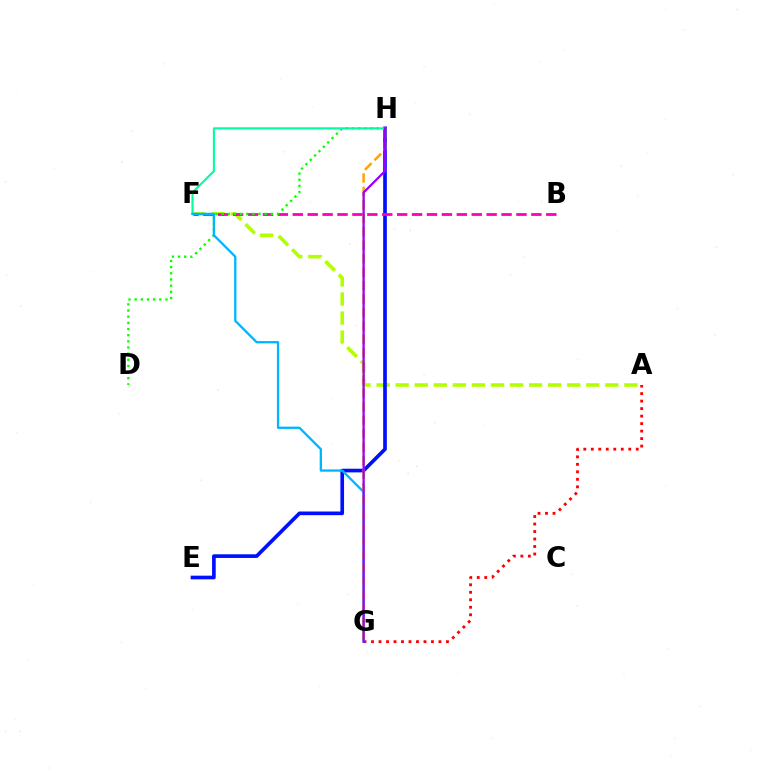{('A', 'F'): [{'color': '#b3ff00', 'line_style': 'dashed', 'thickness': 2.59}], ('E', 'H'): [{'color': '#0010ff', 'line_style': 'solid', 'thickness': 2.64}], ('B', 'F'): [{'color': '#ff00bd', 'line_style': 'dashed', 'thickness': 2.03}], ('A', 'G'): [{'color': '#ff0000', 'line_style': 'dotted', 'thickness': 2.04}], ('D', 'H'): [{'color': '#08ff00', 'line_style': 'dotted', 'thickness': 1.67}], ('F', 'H'): [{'color': '#00ff9d', 'line_style': 'solid', 'thickness': 1.52}], ('F', 'G'): [{'color': '#00b5ff', 'line_style': 'solid', 'thickness': 1.65}], ('G', 'H'): [{'color': '#ffa500', 'line_style': 'dashed', 'thickness': 1.83}, {'color': '#9b00ff', 'line_style': 'solid', 'thickness': 1.64}]}